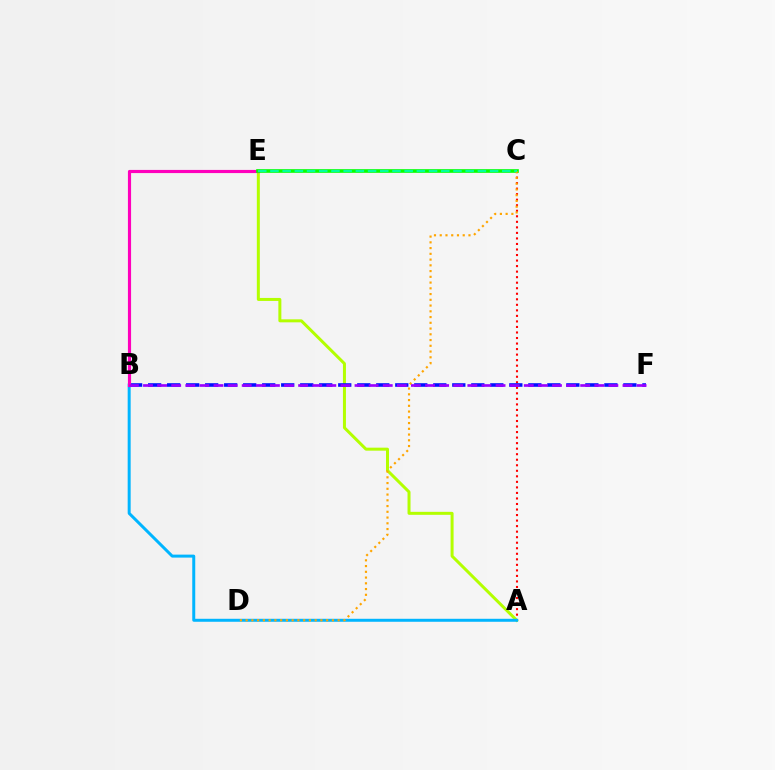{('A', 'E'): [{'color': '#b3ff00', 'line_style': 'solid', 'thickness': 2.16}], ('A', 'C'): [{'color': '#ff0000', 'line_style': 'dotted', 'thickness': 1.5}], ('A', 'B'): [{'color': '#00b5ff', 'line_style': 'solid', 'thickness': 2.15}], ('B', 'F'): [{'color': '#0010ff', 'line_style': 'dashed', 'thickness': 2.58}, {'color': '#9b00ff', 'line_style': 'dashed', 'thickness': 1.92}], ('B', 'E'): [{'color': '#ff00bd', 'line_style': 'solid', 'thickness': 2.27}], ('C', 'E'): [{'color': '#08ff00', 'line_style': 'solid', 'thickness': 2.62}, {'color': '#00ff9d', 'line_style': 'dashed', 'thickness': 1.66}], ('C', 'D'): [{'color': '#ffa500', 'line_style': 'dotted', 'thickness': 1.56}]}